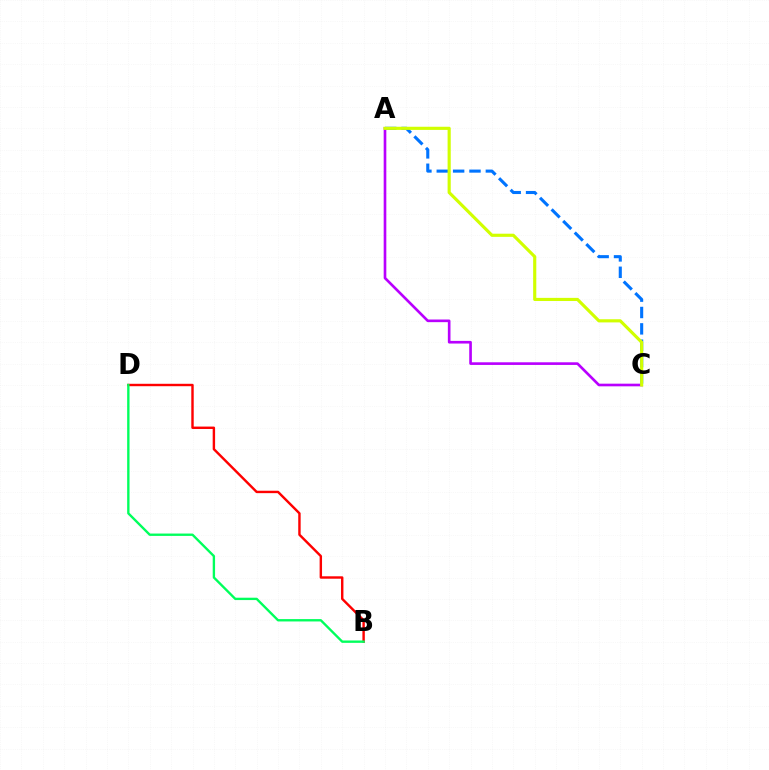{('A', 'C'): [{'color': '#0074ff', 'line_style': 'dashed', 'thickness': 2.22}, {'color': '#b900ff', 'line_style': 'solid', 'thickness': 1.91}, {'color': '#d1ff00', 'line_style': 'solid', 'thickness': 2.27}], ('B', 'D'): [{'color': '#ff0000', 'line_style': 'solid', 'thickness': 1.74}, {'color': '#00ff5c', 'line_style': 'solid', 'thickness': 1.7}]}